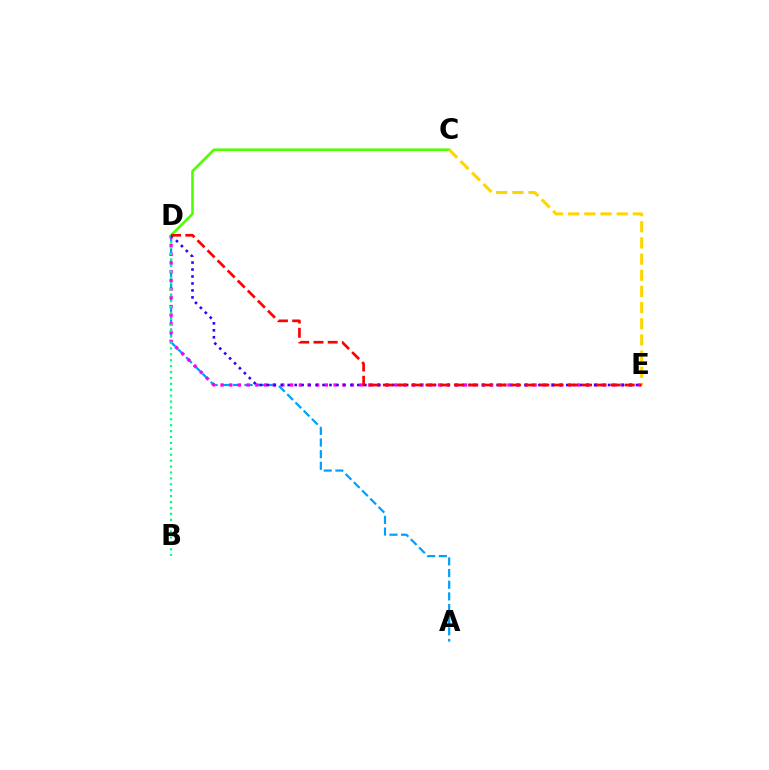{('C', 'D'): [{'color': '#4fff00', 'line_style': 'solid', 'thickness': 1.88}], ('A', 'D'): [{'color': '#009eff', 'line_style': 'dashed', 'thickness': 1.58}], ('D', 'E'): [{'color': '#ff00ed', 'line_style': 'dotted', 'thickness': 2.36}, {'color': '#3700ff', 'line_style': 'dotted', 'thickness': 1.89}, {'color': '#ff0000', 'line_style': 'dashed', 'thickness': 1.93}], ('C', 'E'): [{'color': '#ffd500', 'line_style': 'dashed', 'thickness': 2.2}], ('B', 'D'): [{'color': '#00ff86', 'line_style': 'dotted', 'thickness': 1.61}]}